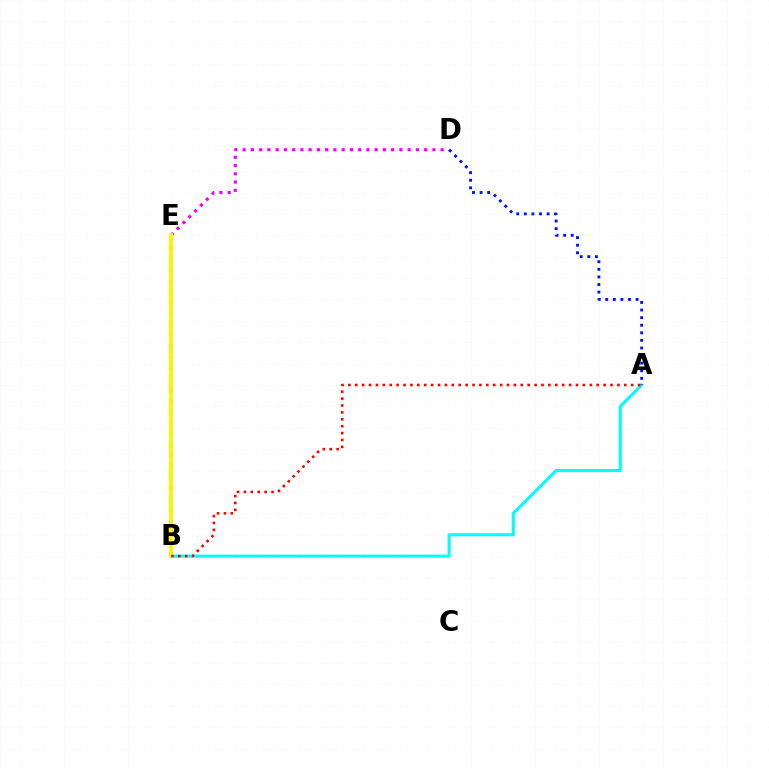{('D', 'E'): [{'color': '#ee00ff', 'line_style': 'dotted', 'thickness': 2.24}], ('B', 'E'): [{'color': '#08ff00', 'line_style': 'dotted', 'thickness': 2.96}, {'color': '#fcf500', 'line_style': 'solid', 'thickness': 2.73}], ('A', 'B'): [{'color': '#00fff6', 'line_style': 'solid', 'thickness': 2.21}, {'color': '#ff0000', 'line_style': 'dotted', 'thickness': 1.87}], ('A', 'D'): [{'color': '#0010ff', 'line_style': 'dotted', 'thickness': 2.06}]}